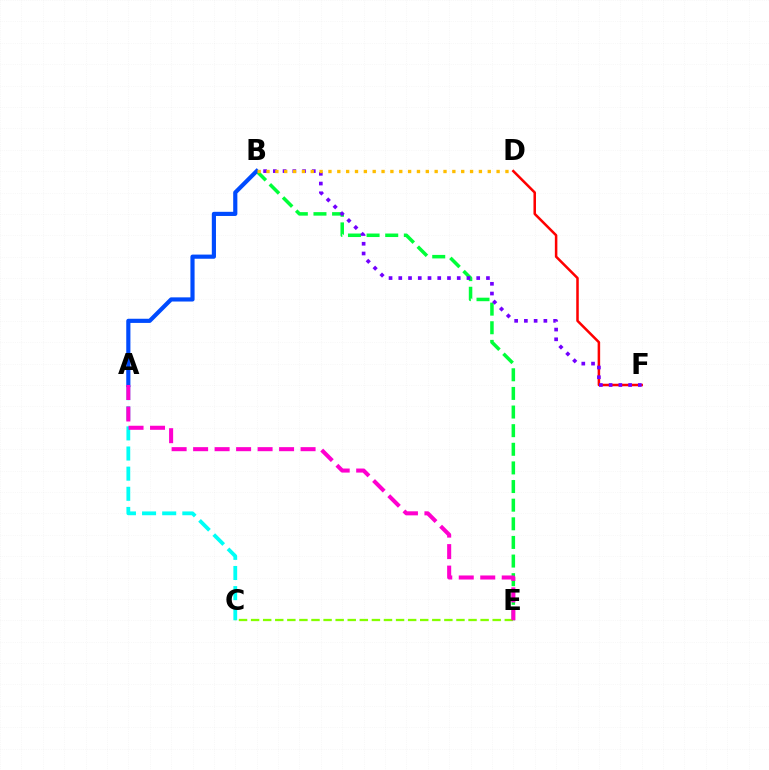{('D', 'F'): [{'color': '#ff0000', 'line_style': 'solid', 'thickness': 1.82}], ('B', 'E'): [{'color': '#00ff39', 'line_style': 'dashed', 'thickness': 2.53}], ('B', 'F'): [{'color': '#7200ff', 'line_style': 'dotted', 'thickness': 2.65}], ('A', 'C'): [{'color': '#00fff6', 'line_style': 'dashed', 'thickness': 2.74}], ('C', 'E'): [{'color': '#84ff00', 'line_style': 'dashed', 'thickness': 1.64}], ('A', 'B'): [{'color': '#004bff', 'line_style': 'solid', 'thickness': 3.0}], ('A', 'E'): [{'color': '#ff00cf', 'line_style': 'dashed', 'thickness': 2.92}], ('B', 'D'): [{'color': '#ffbd00', 'line_style': 'dotted', 'thickness': 2.4}]}